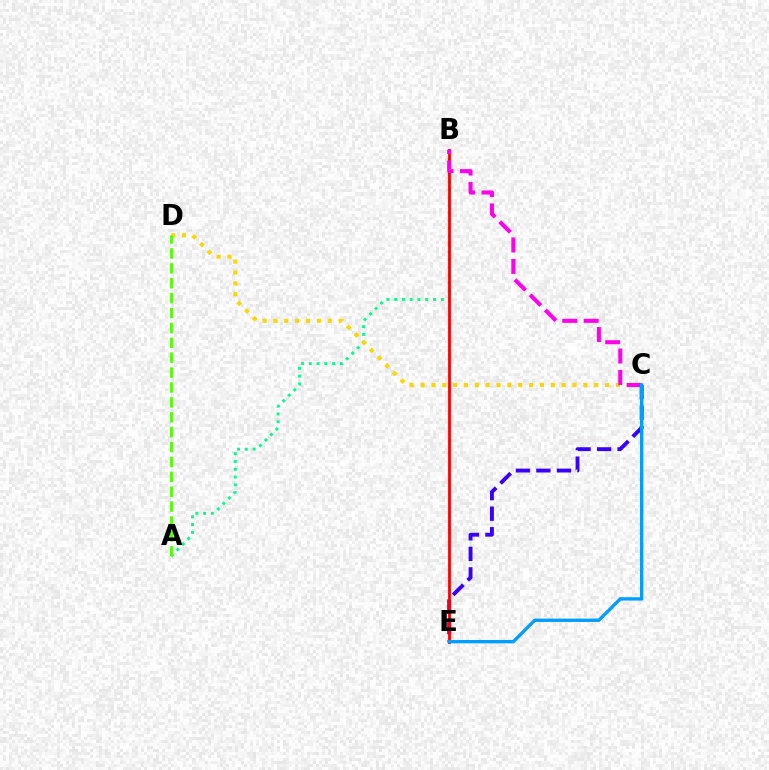{('A', 'B'): [{'color': '#00ff86', 'line_style': 'dotted', 'thickness': 2.11}], ('C', 'D'): [{'color': '#ffd500', 'line_style': 'dotted', 'thickness': 2.95}], ('C', 'E'): [{'color': '#3700ff', 'line_style': 'dashed', 'thickness': 2.79}, {'color': '#009eff', 'line_style': 'solid', 'thickness': 2.4}], ('A', 'D'): [{'color': '#4fff00', 'line_style': 'dashed', 'thickness': 2.02}], ('B', 'E'): [{'color': '#ff0000', 'line_style': 'solid', 'thickness': 2.01}], ('B', 'C'): [{'color': '#ff00ed', 'line_style': 'dashed', 'thickness': 2.91}]}